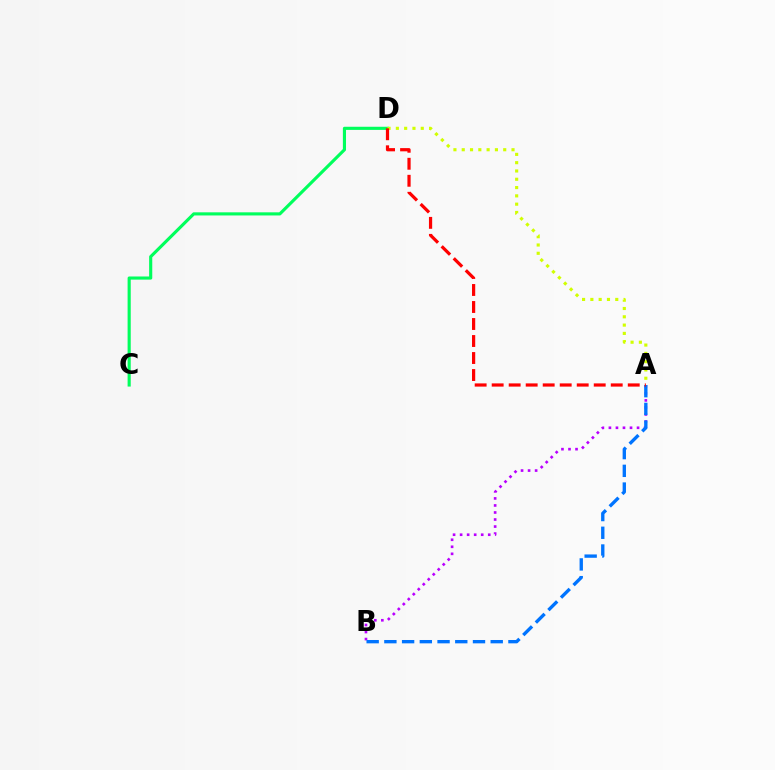{('C', 'D'): [{'color': '#00ff5c', 'line_style': 'solid', 'thickness': 2.26}], ('A', 'B'): [{'color': '#b900ff', 'line_style': 'dotted', 'thickness': 1.91}, {'color': '#0074ff', 'line_style': 'dashed', 'thickness': 2.41}], ('A', 'D'): [{'color': '#d1ff00', 'line_style': 'dotted', 'thickness': 2.25}, {'color': '#ff0000', 'line_style': 'dashed', 'thickness': 2.31}]}